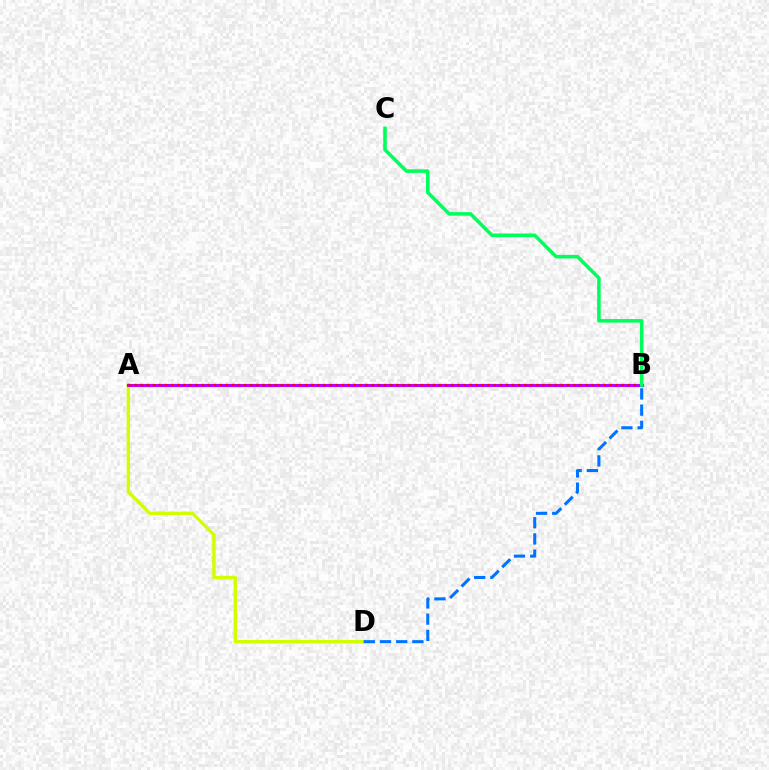{('A', 'D'): [{'color': '#d1ff00', 'line_style': 'solid', 'thickness': 2.44}], ('A', 'B'): [{'color': '#b900ff', 'line_style': 'solid', 'thickness': 2.19}, {'color': '#ff0000', 'line_style': 'dotted', 'thickness': 1.65}], ('B', 'C'): [{'color': '#00ff5c', 'line_style': 'solid', 'thickness': 2.55}], ('B', 'D'): [{'color': '#0074ff', 'line_style': 'dashed', 'thickness': 2.2}]}